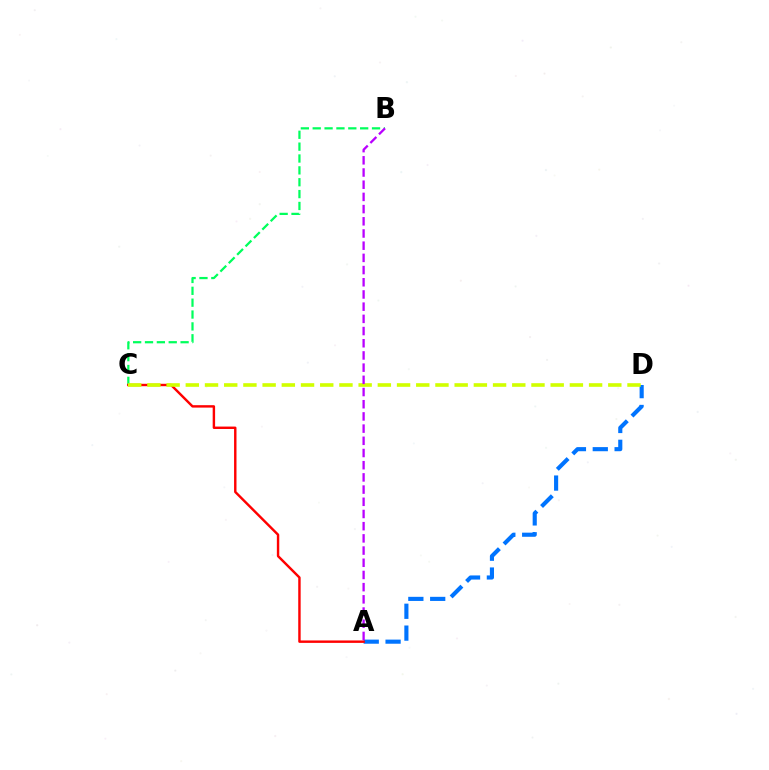{('B', 'C'): [{'color': '#00ff5c', 'line_style': 'dashed', 'thickness': 1.61}], ('A', 'D'): [{'color': '#0074ff', 'line_style': 'dashed', 'thickness': 2.97}], ('A', 'C'): [{'color': '#ff0000', 'line_style': 'solid', 'thickness': 1.75}], ('C', 'D'): [{'color': '#d1ff00', 'line_style': 'dashed', 'thickness': 2.61}], ('A', 'B'): [{'color': '#b900ff', 'line_style': 'dashed', 'thickness': 1.66}]}